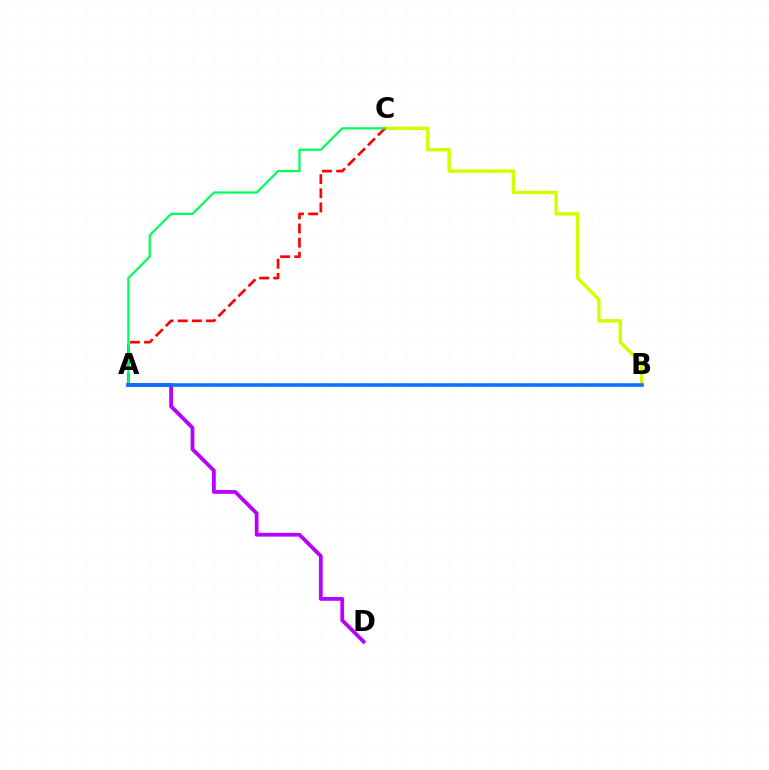{('B', 'C'): [{'color': '#d1ff00', 'line_style': 'solid', 'thickness': 2.46}], ('A', 'C'): [{'color': '#ff0000', 'line_style': 'dashed', 'thickness': 1.92}, {'color': '#00ff5c', 'line_style': 'solid', 'thickness': 1.61}], ('A', 'D'): [{'color': '#b900ff', 'line_style': 'solid', 'thickness': 2.72}], ('A', 'B'): [{'color': '#0074ff', 'line_style': 'solid', 'thickness': 2.56}]}